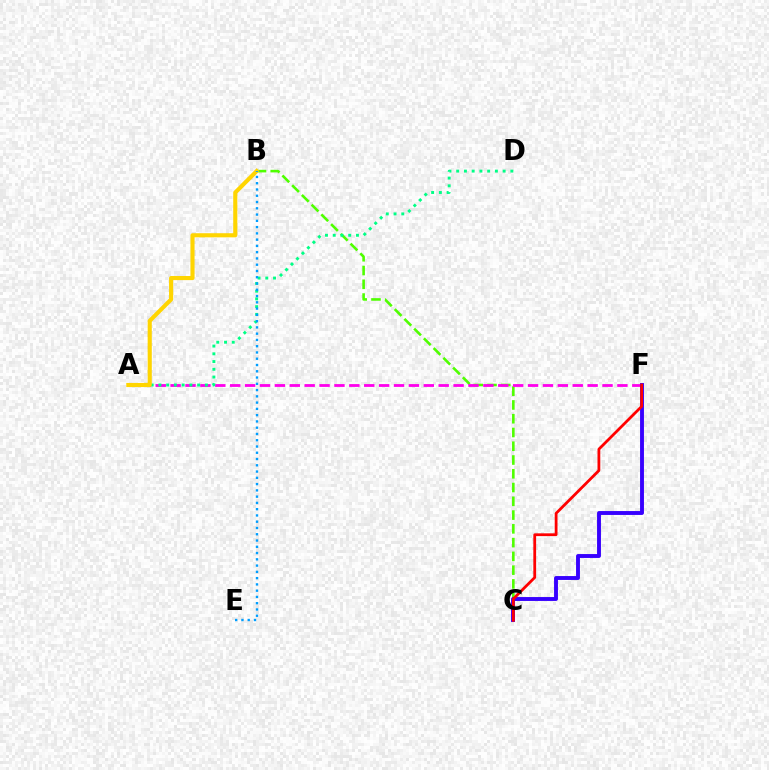{('B', 'C'): [{'color': '#4fff00', 'line_style': 'dashed', 'thickness': 1.87}], ('A', 'F'): [{'color': '#ff00ed', 'line_style': 'dashed', 'thickness': 2.02}], ('A', 'D'): [{'color': '#00ff86', 'line_style': 'dotted', 'thickness': 2.1}], ('A', 'B'): [{'color': '#ffd500', 'line_style': 'solid', 'thickness': 2.97}], ('C', 'F'): [{'color': '#3700ff', 'line_style': 'solid', 'thickness': 2.8}, {'color': '#ff0000', 'line_style': 'solid', 'thickness': 2.0}], ('B', 'E'): [{'color': '#009eff', 'line_style': 'dotted', 'thickness': 1.7}]}